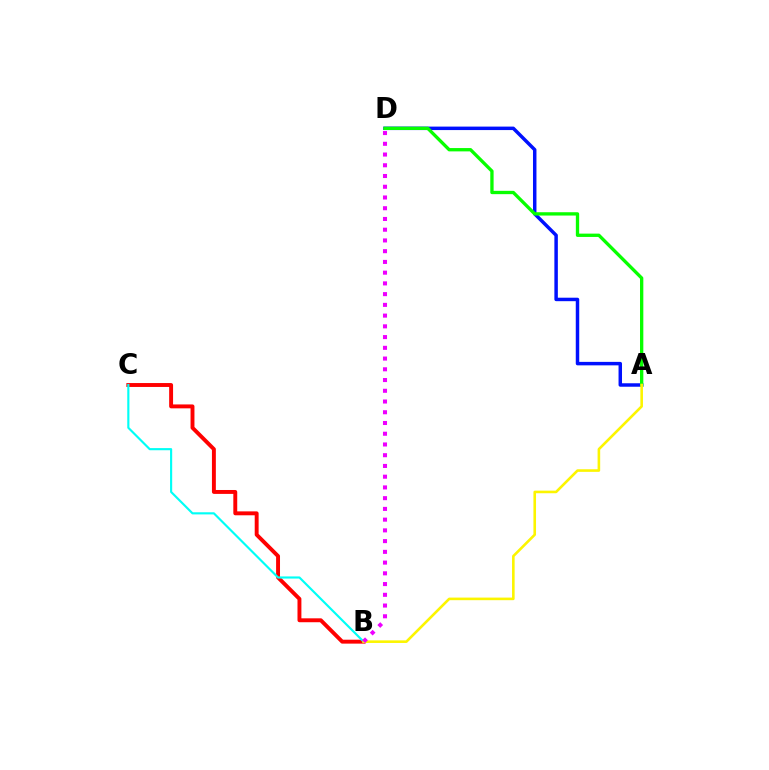{('A', 'D'): [{'color': '#0010ff', 'line_style': 'solid', 'thickness': 2.5}, {'color': '#08ff00', 'line_style': 'solid', 'thickness': 2.39}], ('B', 'C'): [{'color': '#ff0000', 'line_style': 'solid', 'thickness': 2.81}, {'color': '#00fff6', 'line_style': 'solid', 'thickness': 1.54}], ('A', 'B'): [{'color': '#fcf500', 'line_style': 'solid', 'thickness': 1.87}], ('B', 'D'): [{'color': '#ee00ff', 'line_style': 'dotted', 'thickness': 2.92}]}